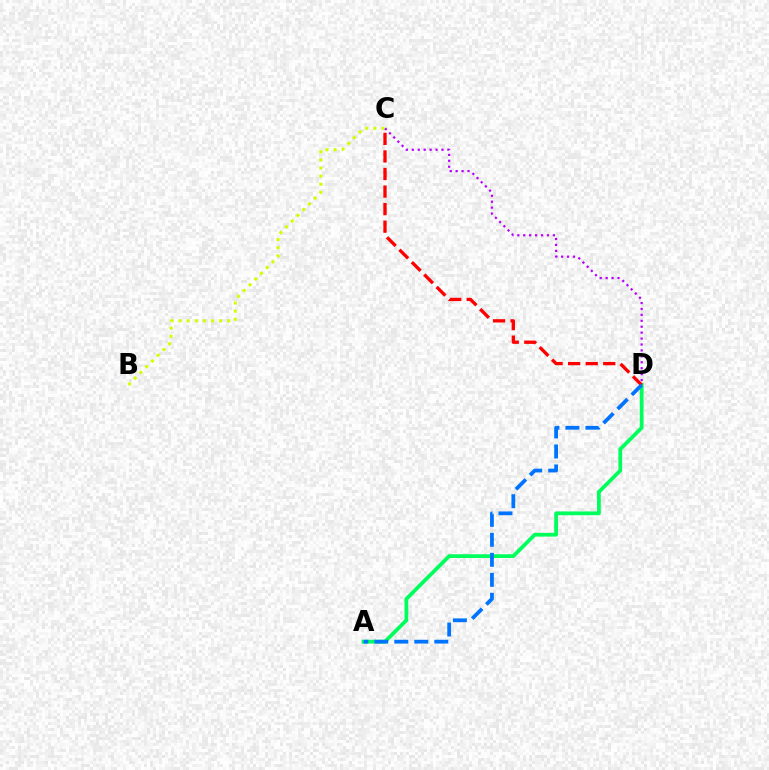{('B', 'C'): [{'color': '#d1ff00', 'line_style': 'dotted', 'thickness': 2.21}], ('A', 'D'): [{'color': '#00ff5c', 'line_style': 'solid', 'thickness': 2.72}, {'color': '#0074ff', 'line_style': 'dashed', 'thickness': 2.72}], ('C', 'D'): [{'color': '#ff0000', 'line_style': 'dashed', 'thickness': 2.39}, {'color': '#b900ff', 'line_style': 'dotted', 'thickness': 1.61}]}